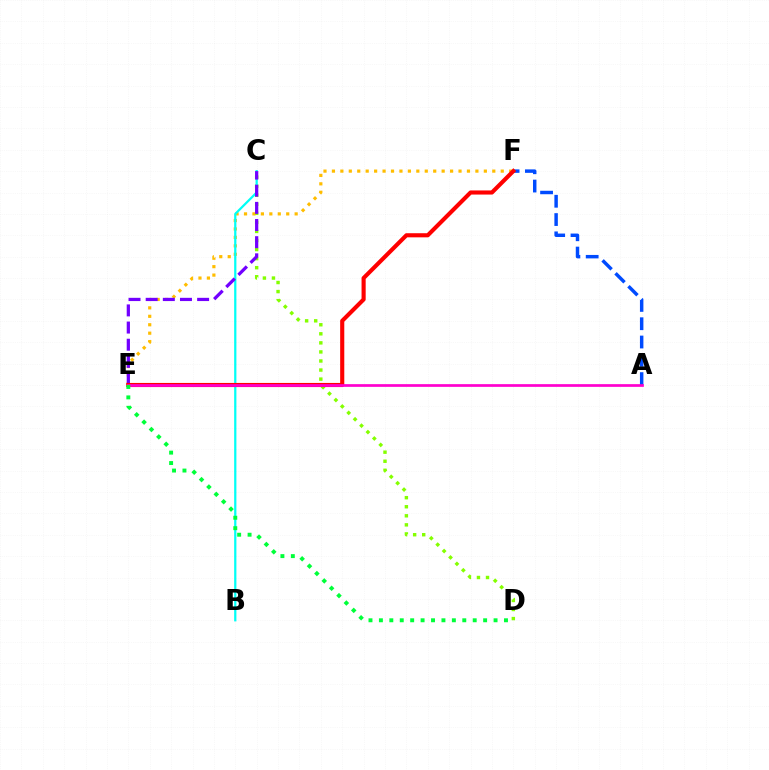{('C', 'D'): [{'color': '#84ff00', 'line_style': 'dotted', 'thickness': 2.46}], ('E', 'F'): [{'color': '#ffbd00', 'line_style': 'dotted', 'thickness': 2.29}, {'color': '#ff0000', 'line_style': 'solid', 'thickness': 2.97}], ('A', 'F'): [{'color': '#004bff', 'line_style': 'dashed', 'thickness': 2.49}], ('B', 'C'): [{'color': '#00fff6', 'line_style': 'solid', 'thickness': 1.61}], ('C', 'E'): [{'color': '#7200ff', 'line_style': 'dashed', 'thickness': 2.33}], ('A', 'E'): [{'color': '#ff00cf', 'line_style': 'solid', 'thickness': 1.95}], ('D', 'E'): [{'color': '#00ff39', 'line_style': 'dotted', 'thickness': 2.83}]}